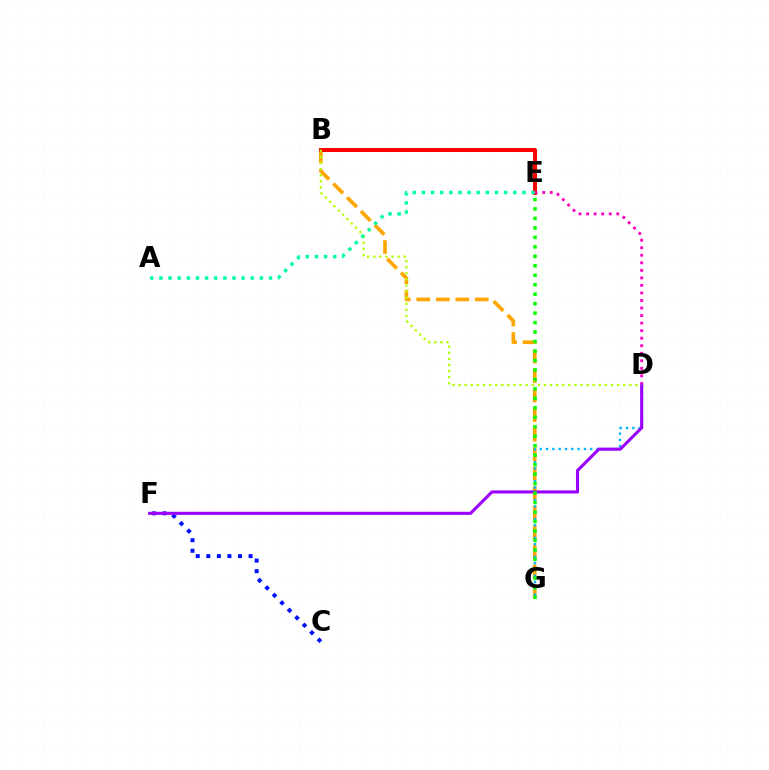{('B', 'G'): [{'color': '#ffa500', 'line_style': 'dashed', 'thickness': 2.65}], ('D', 'G'): [{'color': '#00b5ff', 'line_style': 'dotted', 'thickness': 1.71}], ('B', 'E'): [{'color': '#ff0000', 'line_style': 'solid', 'thickness': 2.87}], ('D', 'E'): [{'color': '#ff00bd', 'line_style': 'dotted', 'thickness': 2.05}], ('C', 'F'): [{'color': '#0010ff', 'line_style': 'dotted', 'thickness': 2.87}], ('D', 'F'): [{'color': '#9b00ff', 'line_style': 'solid', 'thickness': 2.21}], ('E', 'G'): [{'color': '#08ff00', 'line_style': 'dotted', 'thickness': 2.57}], ('B', 'D'): [{'color': '#b3ff00', 'line_style': 'dotted', 'thickness': 1.66}], ('A', 'E'): [{'color': '#00ff9d', 'line_style': 'dotted', 'thickness': 2.48}]}